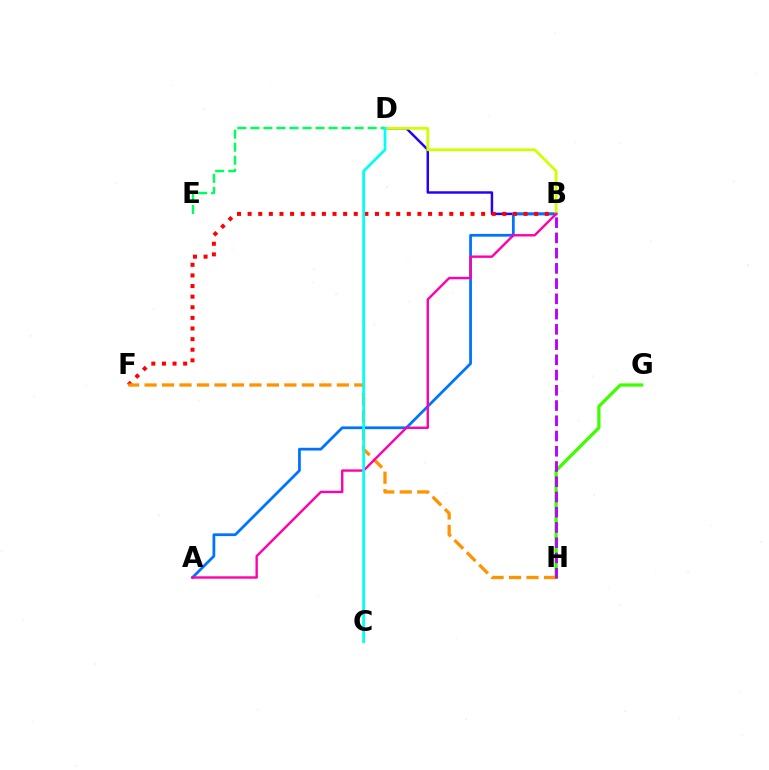{('B', 'D'): [{'color': '#2500ff', 'line_style': 'solid', 'thickness': 1.77}, {'color': '#d1ff00', 'line_style': 'solid', 'thickness': 2.01}], ('A', 'B'): [{'color': '#0074ff', 'line_style': 'solid', 'thickness': 1.99}, {'color': '#ff00ac', 'line_style': 'solid', 'thickness': 1.72}], ('B', 'F'): [{'color': '#ff0000', 'line_style': 'dotted', 'thickness': 2.88}], ('G', 'H'): [{'color': '#3dff00', 'line_style': 'solid', 'thickness': 2.34}], ('F', 'H'): [{'color': '#ff9400', 'line_style': 'dashed', 'thickness': 2.37}], ('B', 'H'): [{'color': '#b900ff', 'line_style': 'dashed', 'thickness': 2.07}], ('D', 'E'): [{'color': '#00ff5c', 'line_style': 'dashed', 'thickness': 1.77}], ('C', 'D'): [{'color': '#00fff6', 'line_style': 'solid', 'thickness': 1.98}]}